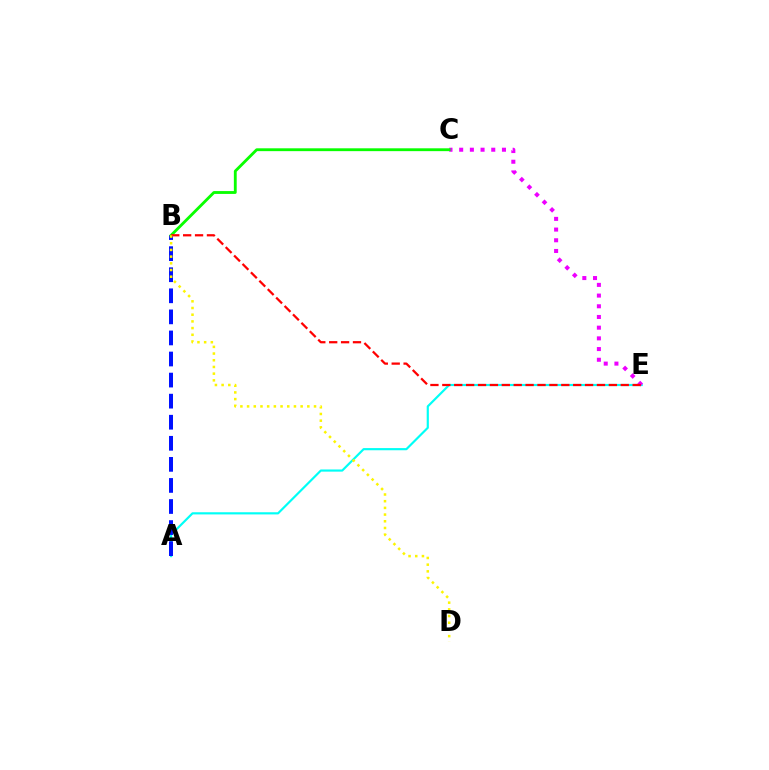{('A', 'E'): [{'color': '#00fff6', 'line_style': 'solid', 'thickness': 1.56}], ('C', 'E'): [{'color': '#ee00ff', 'line_style': 'dotted', 'thickness': 2.91}], ('A', 'B'): [{'color': '#0010ff', 'line_style': 'dashed', 'thickness': 2.86}], ('B', 'C'): [{'color': '#08ff00', 'line_style': 'solid', 'thickness': 2.05}], ('B', 'E'): [{'color': '#ff0000', 'line_style': 'dashed', 'thickness': 1.62}], ('B', 'D'): [{'color': '#fcf500', 'line_style': 'dotted', 'thickness': 1.82}]}